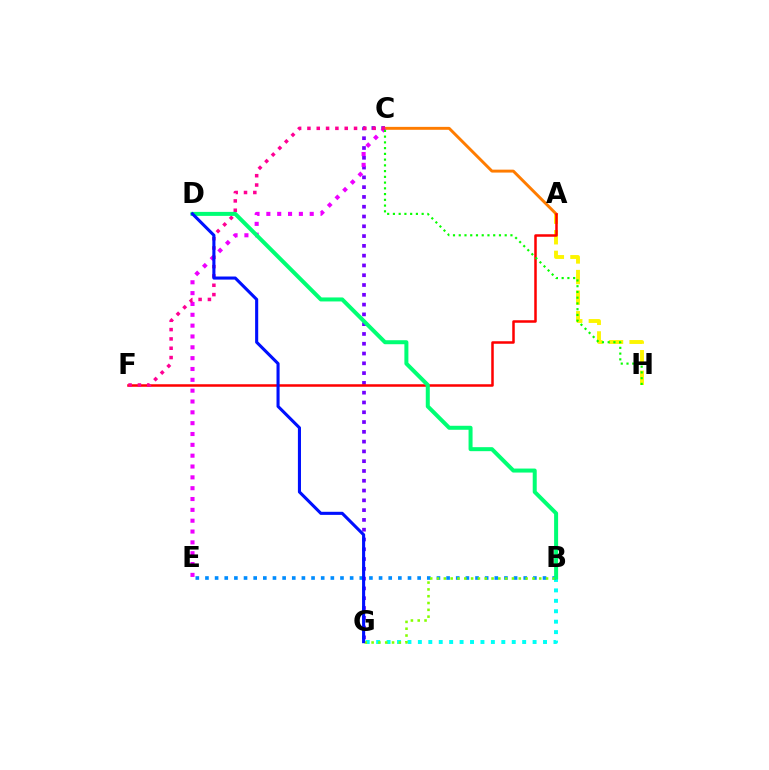{('B', 'G'): [{'color': '#00fff6', 'line_style': 'dotted', 'thickness': 2.83}, {'color': '#84ff00', 'line_style': 'dotted', 'thickness': 1.85}], ('B', 'E'): [{'color': '#008cff', 'line_style': 'dotted', 'thickness': 2.62}], ('A', 'H'): [{'color': '#fcf500', 'line_style': 'dashed', 'thickness': 2.8}], ('C', 'G'): [{'color': '#7200ff', 'line_style': 'dotted', 'thickness': 2.66}], ('A', 'C'): [{'color': '#ff7c00', 'line_style': 'solid', 'thickness': 2.11}], ('A', 'F'): [{'color': '#ff0000', 'line_style': 'solid', 'thickness': 1.81}], ('C', 'E'): [{'color': '#ee00ff', 'line_style': 'dotted', 'thickness': 2.94}], ('C', 'F'): [{'color': '#ff0094', 'line_style': 'dotted', 'thickness': 2.53}], ('C', 'H'): [{'color': '#08ff00', 'line_style': 'dotted', 'thickness': 1.56}], ('B', 'D'): [{'color': '#00ff74', 'line_style': 'solid', 'thickness': 2.88}], ('D', 'G'): [{'color': '#0010ff', 'line_style': 'solid', 'thickness': 2.22}]}